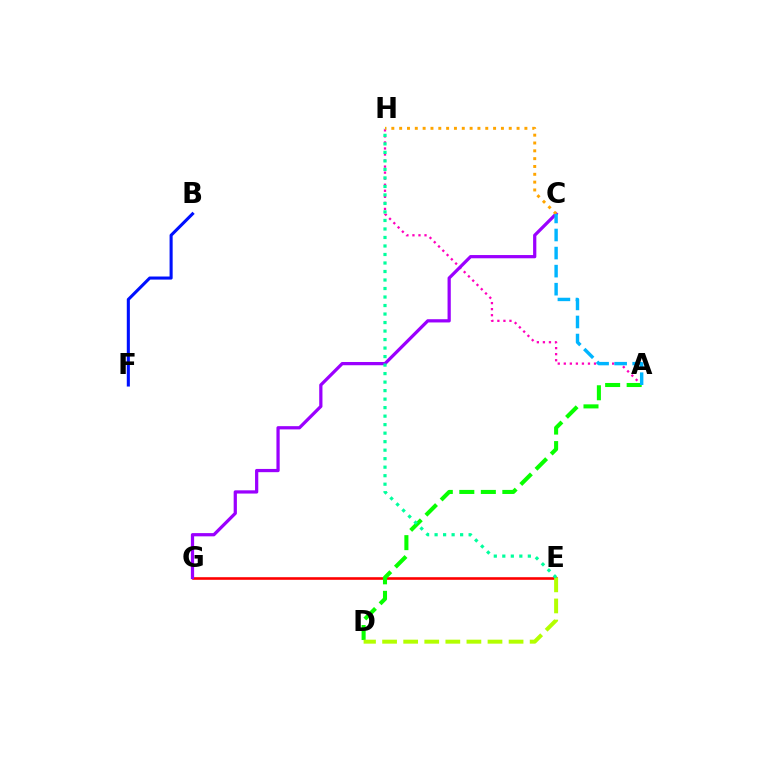{('A', 'H'): [{'color': '#ff00bd', 'line_style': 'dotted', 'thickness': 1.64}], ('E', 'G'): [{'color': '#ff0000', 'line_style': 'solid', 'thickness': 1.88}], ('A', 'D'): [{'color': '#08ff00', 'line_style': 'dashed', 'thickness': 2.92}], ('C', 'G'): [{'color': '#9b00ff', 'line_style': 'solid', 'thickness': 2.33}], ('B', 'F'): [{'color': '#0010ff', 'line_style': 'solid', 'thickness': 2.22}], ('C', 'H'): [{'color': '#ffa500', 'line_style': 'dotted', 'thickness': 2.13}], ('D', 'E'): [{'color': '#b3ff00', 'line_style': 'dashed', 'thickness': 2.86}], ('A', 'C'): [{'color': '#00b5ff', 'line_style': 'dashed', 'thickness': 2.45}], ('E', 'H'): [{'color': '#00ff9d', 'line_style': 'dotted', 'thickness': 2.31}]}